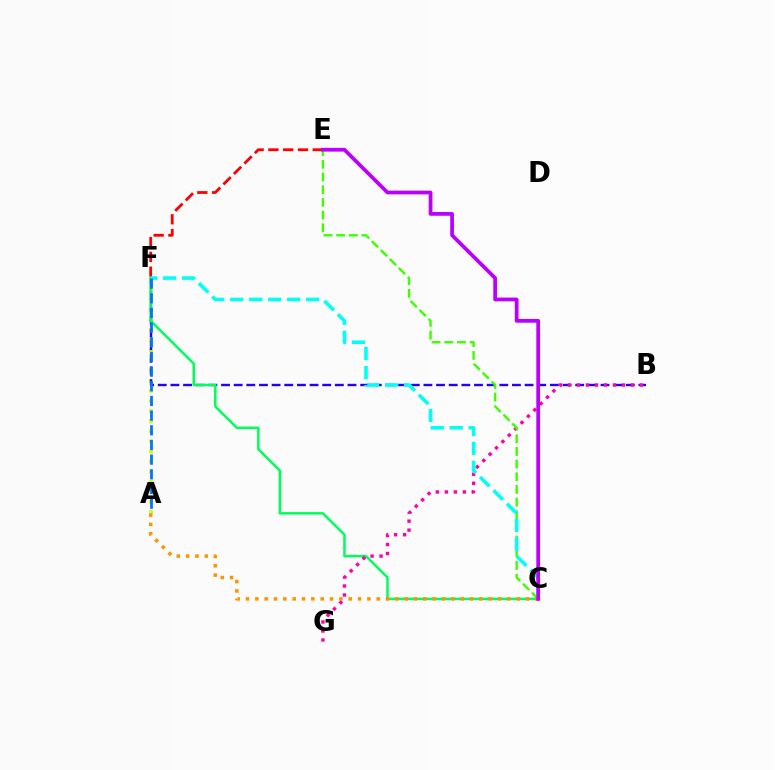{('A', 'F'): [{'color': '#d1ff00', 'line_style': 'dotted', 'thickness': 2.74}, {'color': '#0074ff', 'line_style': 'dashed', 'thickness': 1.99}], ('E', 'F'): [{'color': '#ff0000', 'line_style': 'dashed', 'thickness': 2.01}], ('B', 'F'): [{'color': '#2500ff', 'line_style': 'dashed', 'thickness': 1.72}], ('C', 'F'): [{'color': '#00ff5c', 'line_style': 'solid', 'thickness': 1.8}, {'color': '#00fff6', 'line_style': 'dashed', 'thickness': 2.58}], ('B', 'G'): [{'color': '#ff00ac', 'line_style': 'dotted', 'thickness': 2.44}], ('C', 'E'): [{'color': '#3dff00', 'line_style': 'dashed', 'thickness': 1.72}, {'color': '#b900ff', 'line_style': 'solid', 'thickness': 2.69}], ('A', 'C'): [{'color': '#ff9400', 'line_style': 'dotted', 'thickness': 2.54}]}